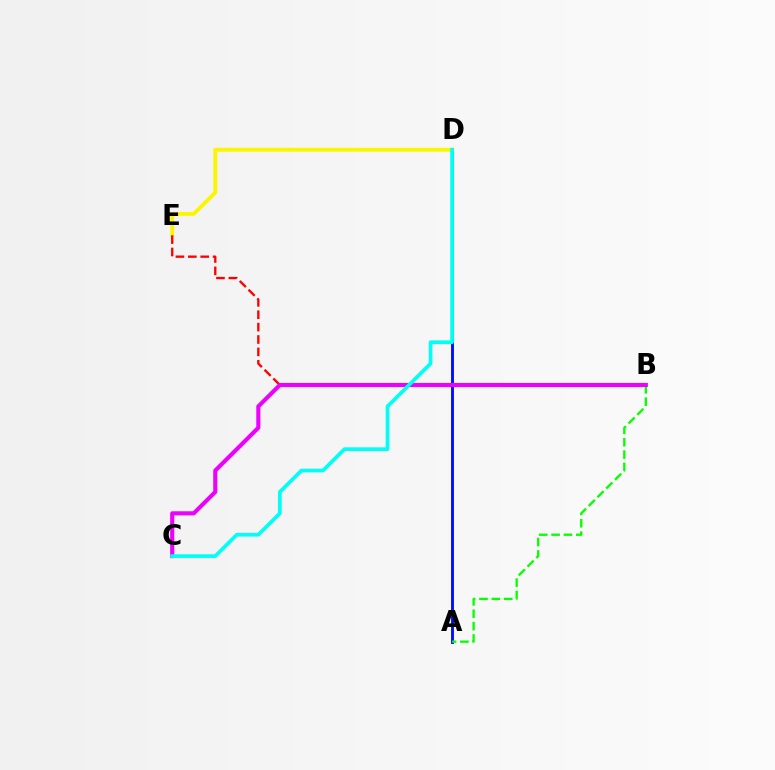{('A', 'D'): [{'color': '#0010ff', 'line_style': 'solid', 'thickness': 2.08}], ('A', 'B'): [{'color': '#08ff00', 'line_style': 'dashed', 'thickness': 1.68}], ('D', 'E'): [{'color': '#fcf500', 'line_style': 'solid', 'thickness': 2.78}], ('B', 'E'): [{'color': '#ff0000', 'line_style': 'dashed', 'thickness': 1.68}], ('B', 'C'): [{'color': '#ee00ff', 'line_style': 'solid', 'thickness': 2.96}], ('C', 'D'): [{'color': '#00fff6', 'line_style': 'solid', 'thickness': 2.65}]}